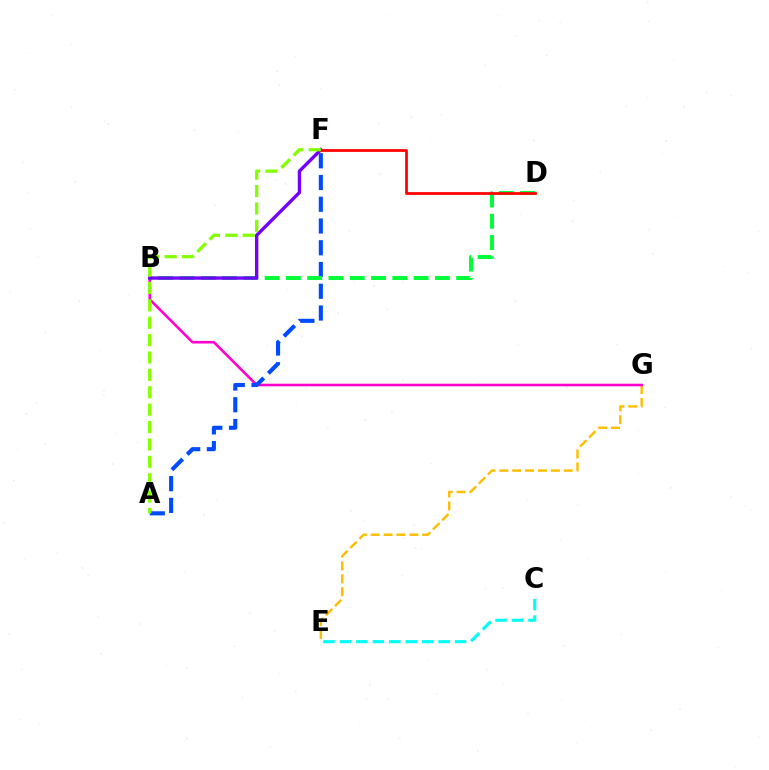{('E', 'G'): [{'color': '#ffbd00', 'line_style': 'dashed', 'thickness': 1.75}], ('B', 'G'): [{'color': '#ff00cf', 'line_style': 'solid', 'thickness': 1.87}], ('A', 'F'): [{'color': '#004bff', 'line_style': 'dashed', 'thickness': 2.95}, {'color': '#84ff00', 'line_style': 'dashed', 'thickness': 2.36}], ('B', 'D'): [{'color': '#00ff39', 'line_style': 'dashed', 'thickness': 2.89}], ('B', 'F'): [{'color': '#7200ff', 'line_style': 'solid', 'thickness': 2.42}], ('D', 'F'): [{'color': '#ff0000', 'line_style': 'solid', 'thickness': 1.98}], ('C', 'E'): [{'color': '#00fff6', 'line_style': 'dashed', 'thickness': 2.23}]}